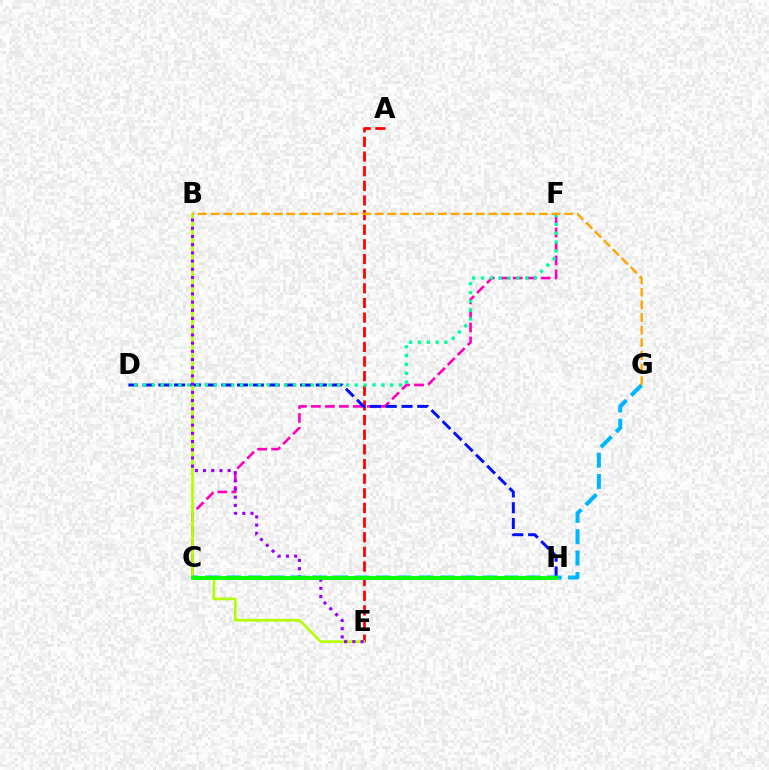{('C', 'F'): [{'color': '#ff00bd', 'line_style': 'dashed', 'thickness': 1.9}], ('A', 'E'): [{'color': '#ff0000', 'line_style': 'dashed', 'thickness': 1.99}], ('D', 'H'): [{'color': '#0010ff', 'line_style': 'dashed', 'thickness': 2.14}], ('B', 'E'): [{'color': '#b3ff00', 'line_style': 'solid', 'thickness': 1.95}, {'color': '#9b00ff', 'line_style': 'dotted', 'thickness': 2.23}], ('C', 'G'): [{'color': '#00b5ff', 'line_style': 'dashed', 'thickness': 2.9}], ('D', 'F'): [{'color': '#00ff9d', 'line_style': 'dotted', 'thickness': 2.4}], ('C', 'H'): [{'color': '#08ff00', 'line_style': 'solid', 'thickness': 2.74}], ('B', 'G'): [{'color': '#ffa500', 'line_style': 'dashed', 'thickness': 1.72}]}